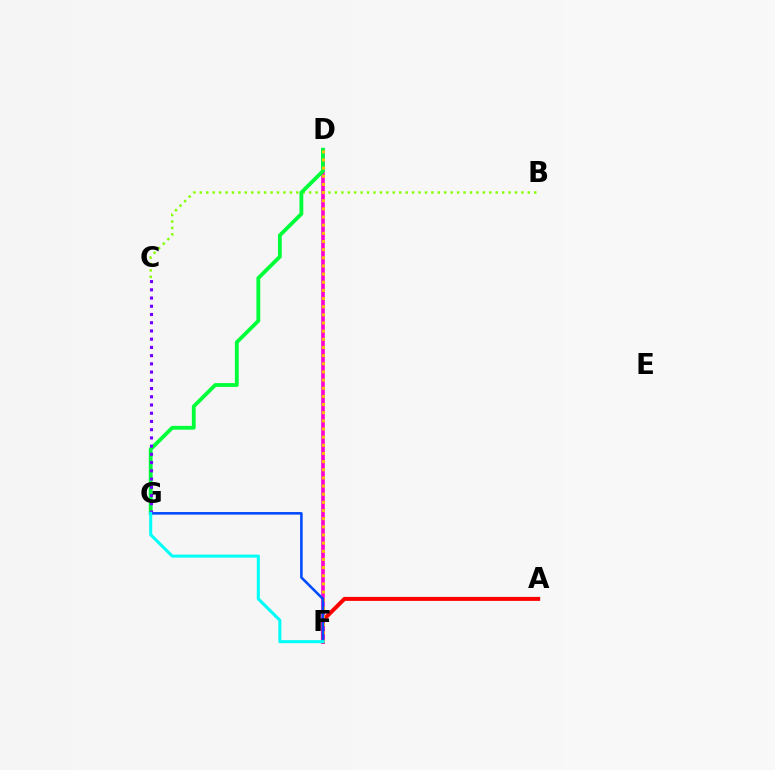{('A', 'F'): [{'color': '#ff0000', 'line_style': 'solid', 'thickness': 2.87}], ('D', 'F'): [{'color': '#ff00cf', 'line_style': 'solid', 'thickness': 2.59}, {'color': '#ffbd00', 'line_style': 'dotted', 'thickness': 2.22}], ('B', 'C'): [{'color': '#84ff00', 'line_style': 'dotted', 'thickness': 1.75}], ('D', 'G'): [{'color': '#00ff39', 'line_style': 'solid', 'thickness': 2.75}], ('F', 'G'): [{'color': '#004bff', 'line_style': 'solid', 'thickness': 1.85}, {'color': '#00fff6', 'line_style': 'solid', 'thickness': 2.2}], ('C', 'G'): [{'color': '#7200ff', 'line_style': 'dotted', 'thickness': 2.24}]}